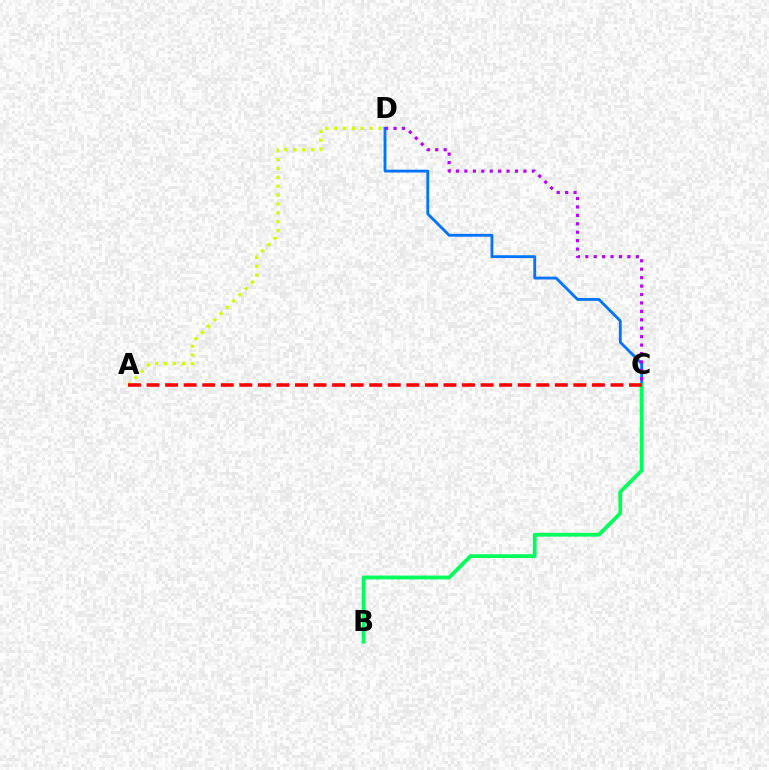{('C', 'D'): [{'color': '#0074ff', 'line_style': 'solid', 'thickness': 2.04}, {'color': '#b900ff', 'line_style': 'dotted', 'thickness': 2.29}], ('A', 'D'): [{'color': '#d1ff00', 'line_style': 'dotted', 'thickness': 2.41}], ('B', 'C'): [{'color': '#00ff5c', 'line_style': 'solid', 'thickness': 2.74}], ('A', 'C'): [{'color': '#ff0000', 'line_style': 'dashed', 'thickness': 2.52}]}